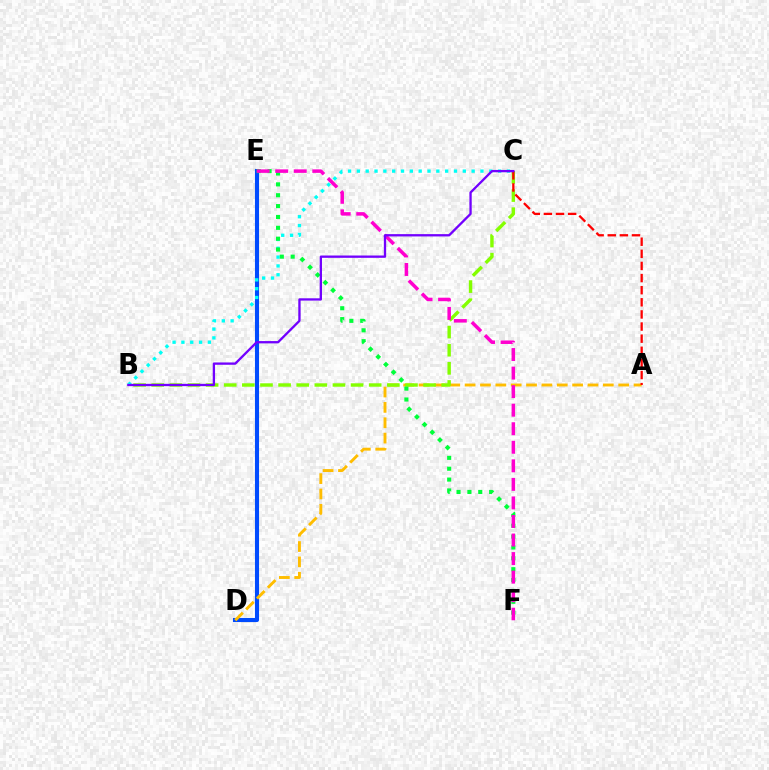{('D', 'E'): [{'color': '#004bff', 'line_style': 'solid', 'thickness': 2.94}], ('B', 'C'): [{'color': '#00fff6', 'line_style': 'dotted', 'thickness': 2.4}, {'color': '#84ff00', 'line_style': 'dashed', 'thickness': 2.46}, {'color': '#7200ff', 'line_style': 'solid', 'thickness': 1.67}], ('A', 'D'): [{'color': '#ffbd00', 'line_style': 'dashed', 'thickness': 2.09}], ('A', 'C'): [{'color': '#ff0000', 'line_style': 'dashed', 'thickness': 1.65}], ('E', 'F'): [{'color': '#00ff39', 'line_style': 'dotted', 'thickness': 2.95}, {'color': '#ff00cf', 'line_style': 'dashed', 'thickness': 2.52}]}